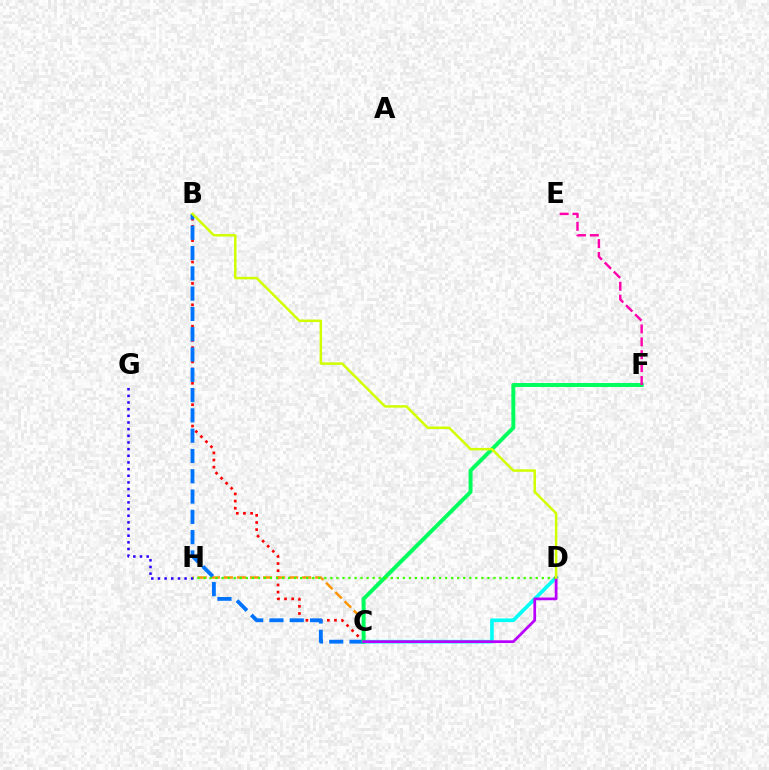{('B', 'C'): [{'color': '#ff0000', 'line_style': 'dotted', 'thickness': 1.94}, {'color': '#0074ff', 'line_style': 'dashed', 'thickness': 2.76}], ('C', 'D'): [{'color': '#00fff6', 'line_style': 'solid', 'thickness': 2.62}, {'color': '#b900ff', 'line_style': 'solid', 'thickness': 1.97}], ('C', 'H'): [{'color': '#ff9400', 'line_style': 'dashed', 'thickness': 1.77}], ('C', 'F'): [{'color': '#00ff5c', 'line_style': 'solid', 'thickness': 2.84}], ('G', 'H'): [{'color': '#2500ff', 'line_style': 'dotted', 'thickness': 1.81}], ('D', 'H'): [{'color': '#3dff00', 'line_style': 'dotted', 'thickness': 1.64}], ('E', 'F'): [{'color': '#ff00ac', 'line_style': 'dashed', 'thickness': 1.75}], ('B', 'D'): [{'color': '#d1ff00', 'line_style': 'solid', 'thickness': 1.79}]}